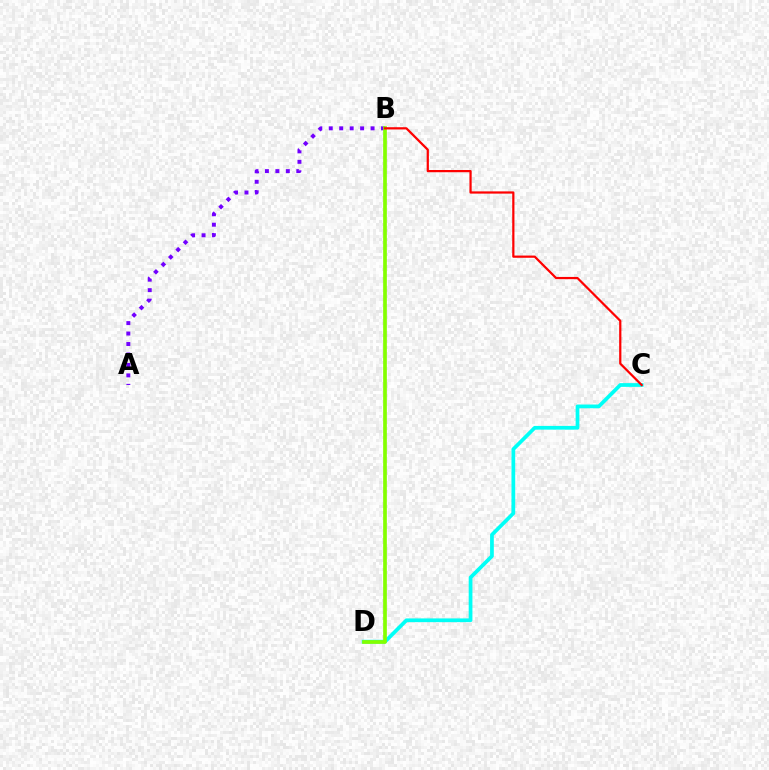{('C', 'D'): [{'color': '#00fff6', 'line_style': 'solid', 'thickness': 2.69}], ('A', 'B'): [{'color': '#7200ff', 'line_style': 'dotted', 'thickness': 2.84}], ('B', 'D'): [{'color': '#84ff00', 'line_style': 'solid', 'thickness': 2.65}], ('B', 'C'): [{'color': '#ff0000', 'line_style': 'solid', 'thickness': 1.6}]}